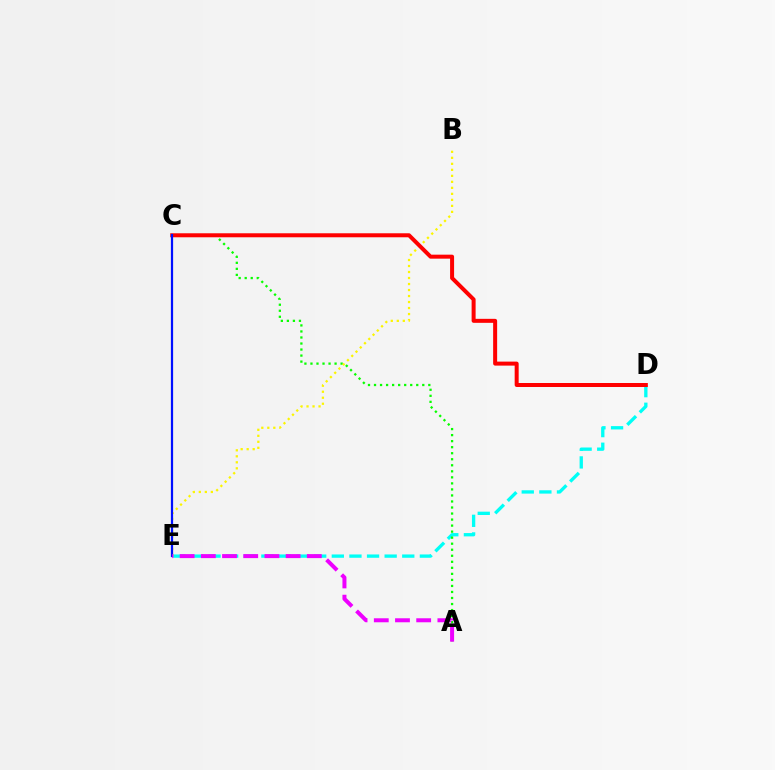{('D', 'E'): [{'color': '#00fff6', 'line_style': 'dashed', 'thickness': 2.39}], ('A', 'C'): [{'color': '#08ff00', 'line_style': 'dotted', 'thickness': 1.64}], ('B', 'E'): [{'color': '#fcf500', 'line_style': 'dotted', 'thickness': 1.63}], ('C', 'D'): [{'color': '#ff0000', 'line_style': 'solid', 'thickness': 2.88}], ('C', 'E'): [{'color': '#0010ff', 'line_style': 'solid', 'thickness': 1.6}], ('A', 'E'): [{'color': '#ee00ff', 'line_style': 'dashed', 'thickness': 2.88}]}